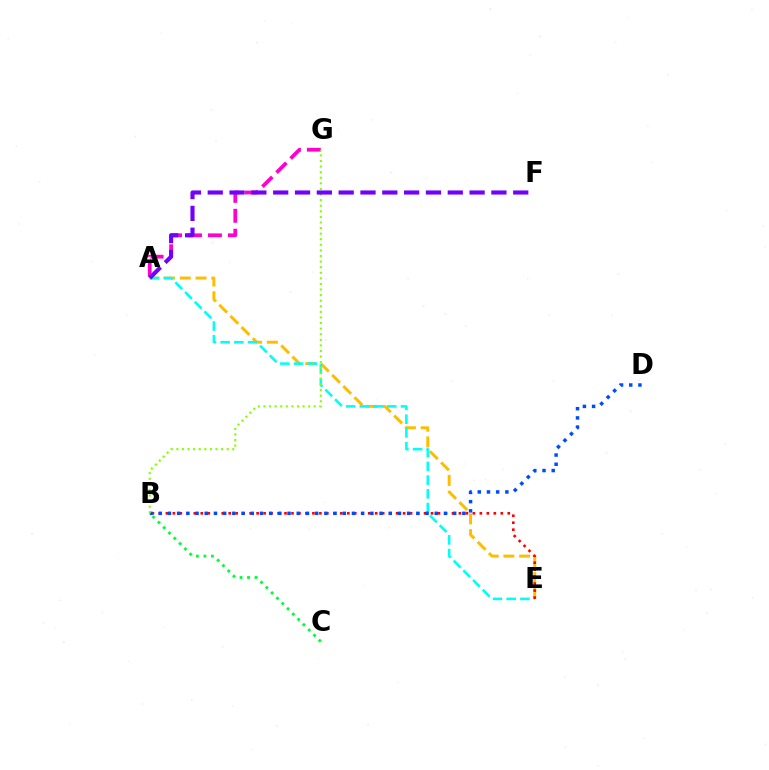{('A', 'E'): [{'color': '#ffbd00', 'line_style': 'dashed', 'thickness': 2.14}, {'color': '#00fff6', 'line_style': 'dashed', 'thickness': 1.86}], ('B', 'C'): [{'color': '#00ff39', 'line_style': 'dotted', 'thickness': 2.04}], ('A', 'G'): [{'color': '#ff00cf', 'line_style': 'dashed', 'thickness': 2.71}], ('B', 'E'): [{'color': '#ff0000', 'line_style': 'dotted', 'thickness': 1.9}], ('B', 'D'): [{'color': '#004bff', 'line_style': 'dotted', 'thickness': 2.5}], ('B', 'G'): [{'color': '#84ff00', 'line_style': 'dotted', 'thickness': 1.52}], ('A', 'F'): [{'color': '#7200ff', 'line_style': 'dashed', 'thickness': 2.96}]}